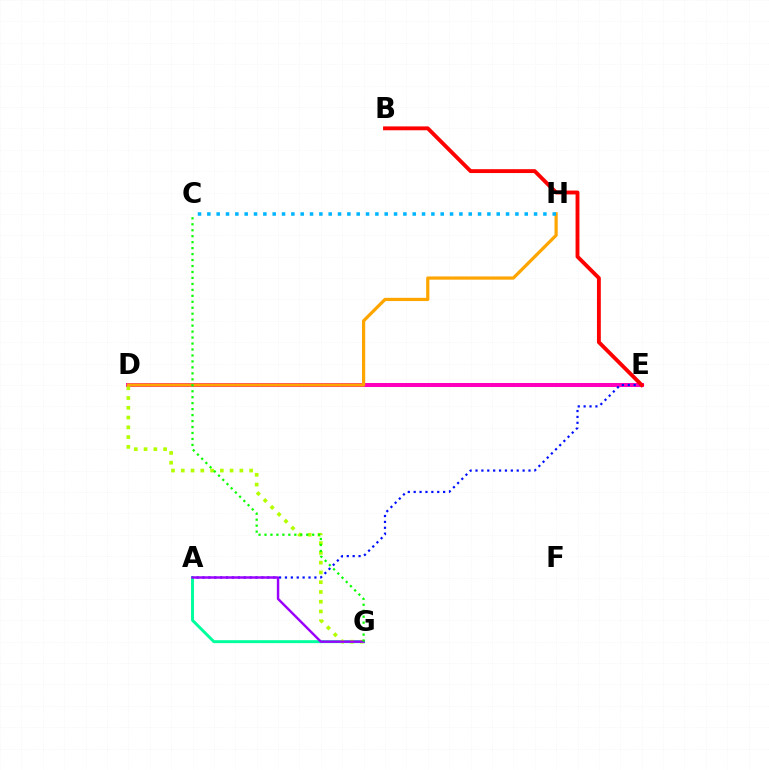{('A', 'G'): [{'color': '#00ff9d', 'line_style': 'solid', 'thickness': 2.12}, {'color': '#9b00ff', 'line_style': 'solid', 'thickness': 1.75}], ('D', 'E'): [{'color': '#ff00bd', 'line_style': 'solid', 'thickness': 2.89}], ('A', 'E'): [{'color': '#0010ff', 'line_style': 'dotted', 'thickness': 1.6}], ('D', 'H'): [{'color': '#ffa500', 'line_style': 'solid', 'thickness': 2.32}], ('D', 'G'): [{'color': '#b3ff00', 'line_style': 'dotted', 'thickness': 2.65}], ('B', 'E'): [{'color': '#ff0000', 'line_style': 'solid', 'thickness': 2.78}], ('C', 'G'): [{'color': '#08ff00', 'line_style': 'dotted', 'thickness': 1.62}], ('C', 'H'): [{'color': '#00b5ff', 'line_style': 'dotted', 'thickness': 2.54}]}